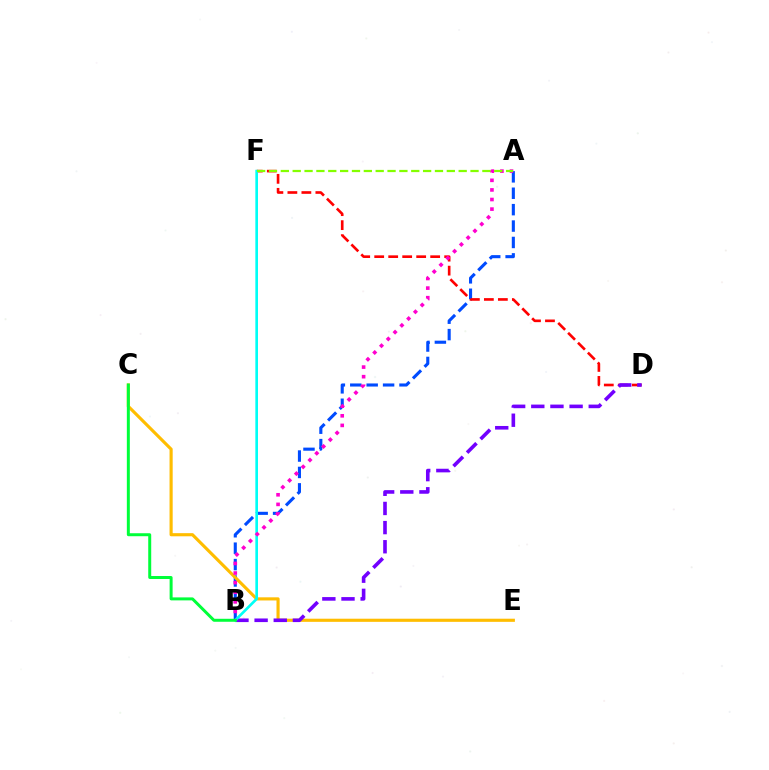{('A', 'B'): [{'color': '#004bff', 'line_style': 'dashed', 'thickness': 2.23}, {'color': '#ff00cf', 'line_style': 'dotted', 'thickness': 2.61}], ('C', 'E'): [{'color': '#ffbd00', 'line_style': 'solid', 'thickness': 2.26}], ('D', 'F'): [{'color': '#ff0000', 'line_style': 'dashed', 'thickness': 1.9}], ('B', 'D'): [{'color': '#7200ff', 'line_style': 'dashed', 'thickness': 2.6}], ('B', 'F'): [{'color': '#00fff6', 'line_style': 'solid', 'thickness': 1.91}], ('B', 'C'): [{'color': '#00ff39', 'line_style': 'solid', 'thickness': 2.15}], ('A', 'F'): [{'color': '#84ff00', 'line_style': 'dashed', 'thickness': 1.61}]}